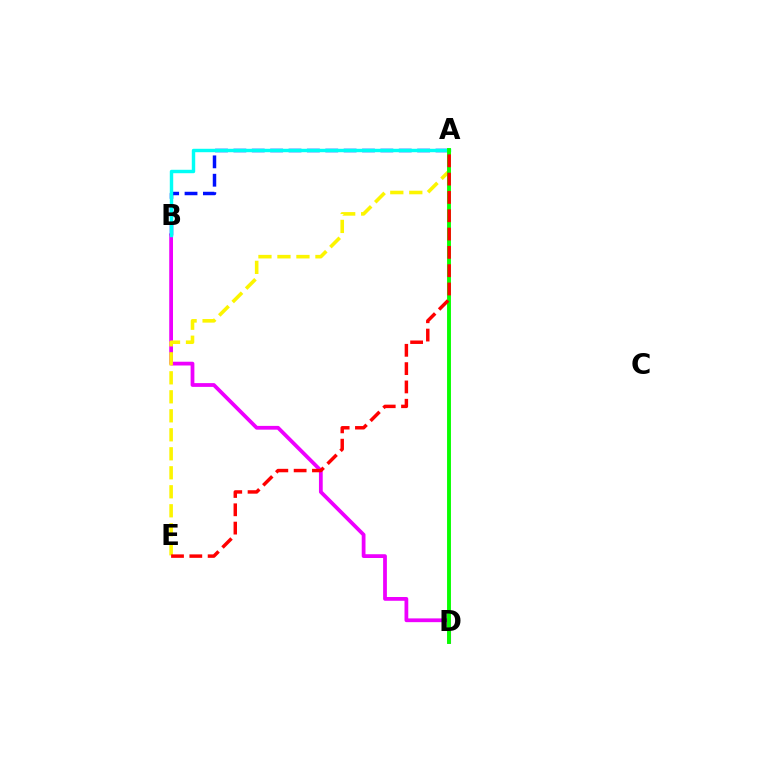{('B', 'D'): [{'color': '#ee00ff', 'line_style': 'solid', 'thickness': 2.71}], ('A', 'B'): [{'color': '#0010ff', 'line_style': 'dashed', 'thickness': 2.5}, {'color': '#00fff6', 'line_style': 'solid', 'thickness': 2.47}], ('A', 'E'): [{'color': '#fcf500', 'line_style': 'dashed', 'thickness': 2.58}, {'color': '#ff0000', 'line_style': 'dashed', 'thickness': 2.49}], ('A', 'D'): [{'color': '#08ff00', 'line_style': 'solid', 'thickness': 2.8}]}